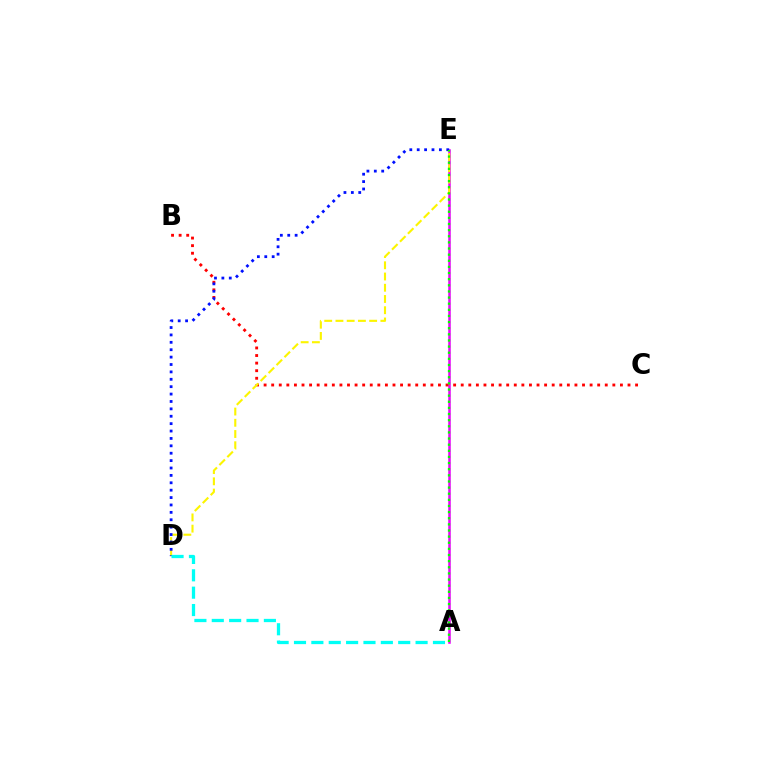{('A', 'E'): [{'color': '#ee00ff', 'line_style': 'solid', 'thickness': 1.83}, {'color': '#08ff00', 'line_style': 'dotted', 'thickness': 1.67}], ('B', 'C'): [{'color': '#ff0000', 'line_style': 'dotted', 'thickness': 2.06}], ('D', 'E'): [{'color': '#fcf500', 'line_style': 'dashed', 'thickness': 1.53}, {'color': '#0010ff', 'line_style': 'dotted', 'thickness': 2.01}], ('A', 'D'): [{'color': '#00fff6', 'line_style': 'dashed', 'thickness': 2.36}]}